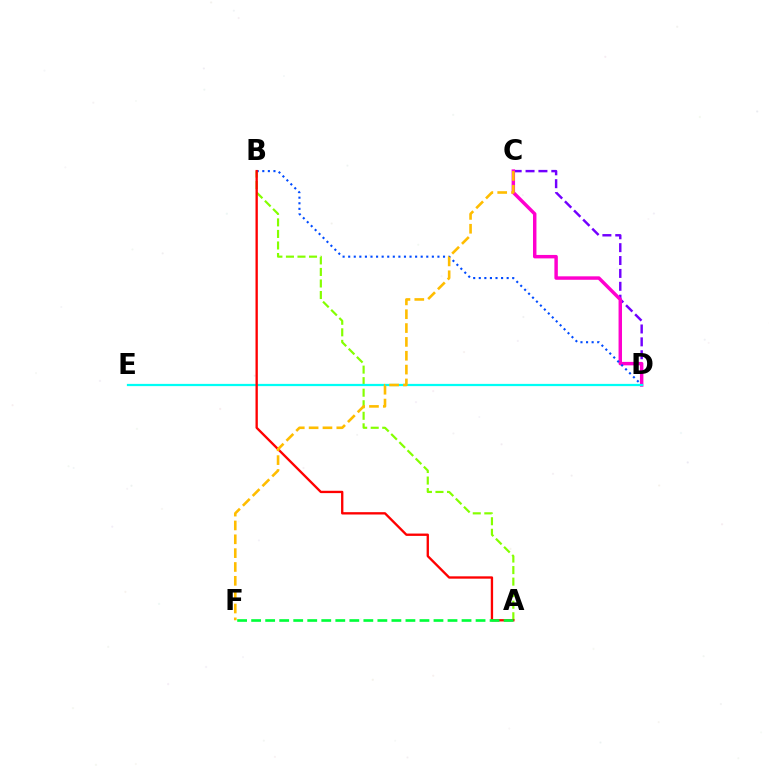{('C', 'D'): [{'color': '#7200ff', 'line_style': 'dashed', 'thickness': 1.75}, {'color': '#ff00cf', 'line_style': 'solid', 'thickness': 2.48}], ('A', 'B'): [{'color': '#84ff00', 'line_style': 'dashed', 'thickness': 1.57}, {'color': '#ff0000', 'line_style': 'solid', 'thickness': 1.68}], ('B', 'D'): [{'color': '#004bff', 'line_style': 'dotted', 'thickness': 1.52}], ('D', 'E'): [{'color': '#00fff6', 'line_style': 'solid', 'thickness': 1.61}], ('A', 'F'): [{'color': '#00ff39', 'line_style': 'dashed', 'thickness': 1.91}], ('C', 'F'): [{'color': '#ffbd00', 'line_style': 'dashed', 'thickness': 1.88}]}